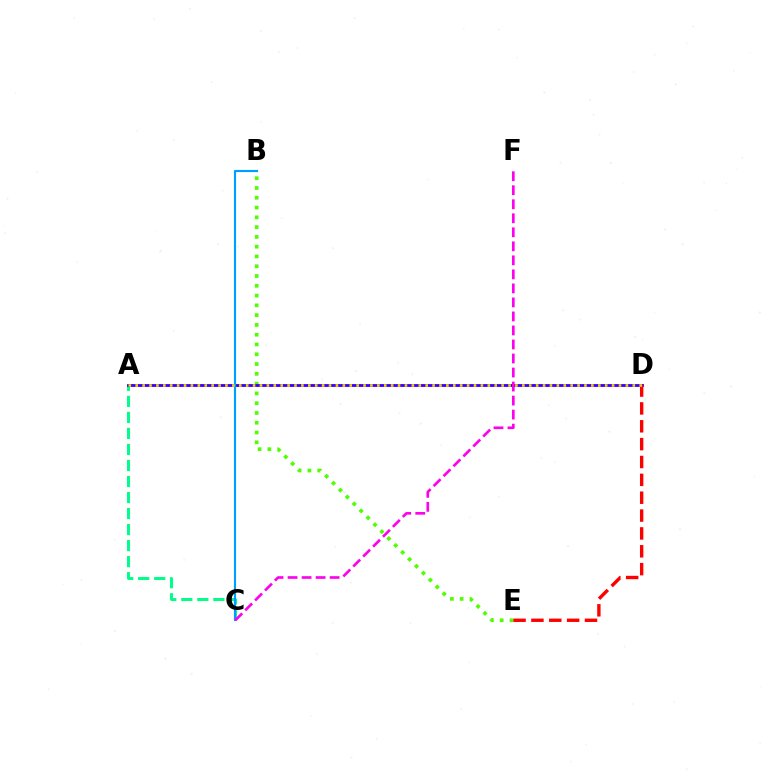{('A', 'C'): [{'color': '#00ff86', 'line_style': 'dashed', 'thickness': 2.18}], ('B', 'E'): [{'color': '#4fff00', 'line_style': 'dotted', 'thickness': 2.66}], ('A', 'D'): [{'color': '#3700ff', 'line_style': 'solid', 'thickness': 2.03}, {'color': '#ffd500', 'line_style': 'dotted', 'thickness': 1.88}], ('B', 'C'): [{'color': '#009eff', 'line_style': 'solid', 'thickness': 1.55}], ('C', 'F'): [{'color': '#ff00ed', 'line_style': 'dashed', 'thickness': 1.9}], ('D', 'E'): [{'color': '#ff0000', 'line_style': 'dashed', 'thickness': 2.43}]}